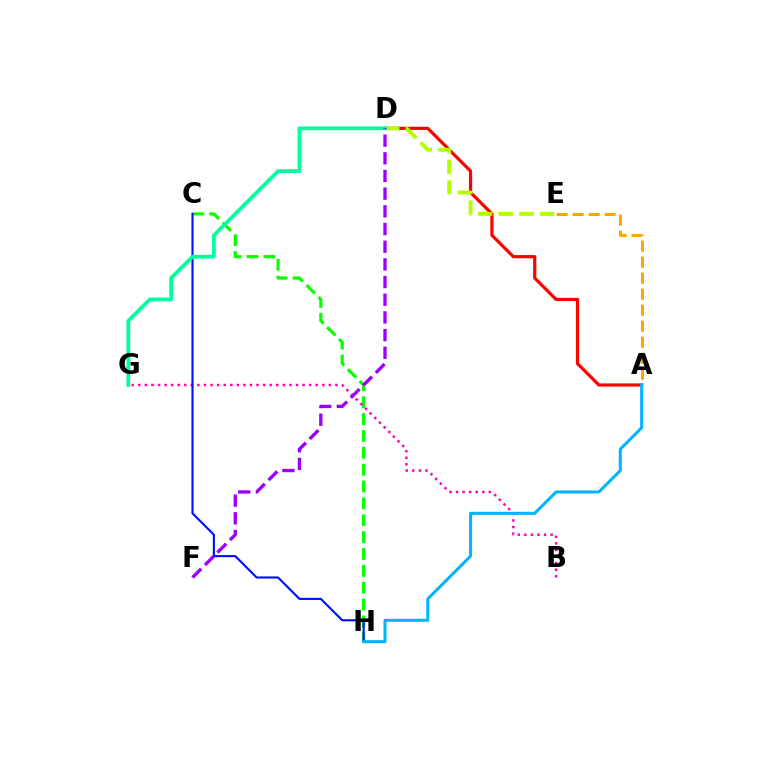{('C', 'H'): [{'color': '#08ff00', 'line_style': 'dashed', 'thickness': 2.29}, {'color': '#0010ff', 'line_style': 'solid', 'thickness': 1.54}], ('B', 'G'): [{'color': '#ff00bd', 'line_style': 'dotted', 'thickness': 1.79}], ('A', 'D'): [{'color': '#ff0000', 'line_style': 'solid', 'thickness': 2.3}], ('D', 'E'): [{'color': '#b3ff00', 'line_style': 'dashed', 'thickness': 2.82}], ('D', 'G'): [{'color': '#00ff9d', 'line_style': 'solid', 'thickness': 2.71}], ('A', 'E'): [{'color': '#ffa500', 'line_style': 'dashed', 'thickness': 2.17}], ('A', 'H'): [{'color': '#00b5ff', 'line_style': 'solid', 'thickness': 2.17}], ('D', 'F'): [{'color': '#9b00ff', 'line_style': 'dashed', 'thickness': 2.4}]}